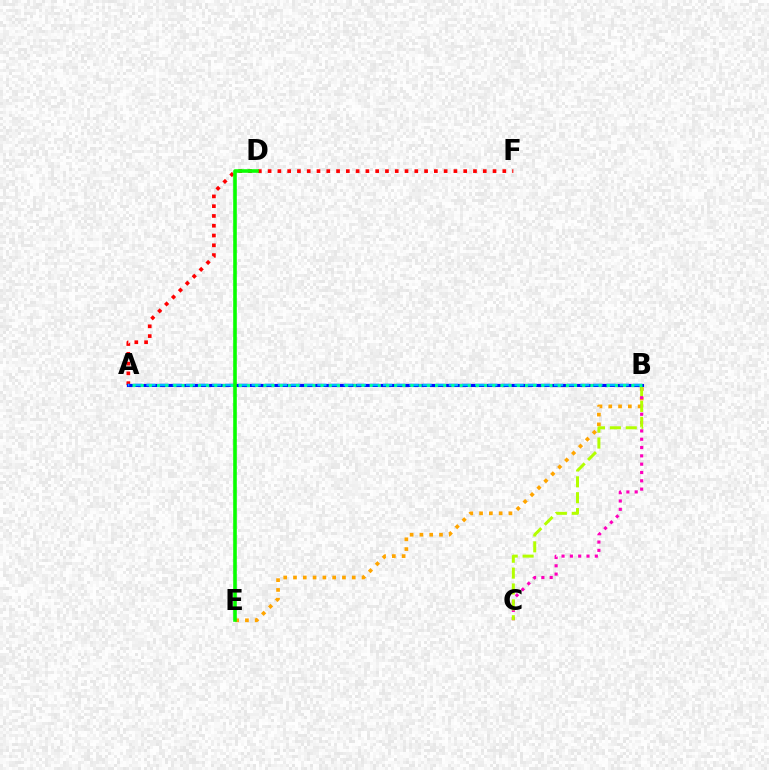{('B', 'E'): [{'color': '#ffa500', 'line_style': 'dotted', 'thickness': 2.66}], ('A', 'F'): [{'color': '#ff0000', 'line_style': 'dotted', 'thickness': 2.66}], ('B', 'C'): [{'color': '#ff00bd', 'line_style': 'dotted', 'thickness': 2.26}, {'color': '#b3ff00', 'line_style': 'dashed', 'thickness': 2.16}], ('A', 'B'): [{'color': '#9b00ff', 'line_style': 'solid', 'thickness': 1.57}, {'color': '#0010ff', 'line_style': 'solid', 'thickness': 2.21}, {'color': '#00b5ff', 'line_style': 'dashed', 'thickness': 1.79}, {'color': '#00ff9d', 'line_style': 'dotted', 'thickness': 2.22}], ('D', 'E'): [{'color': '#08ff00', 'line_style': 'solid', 'thickness': 2.59}]}